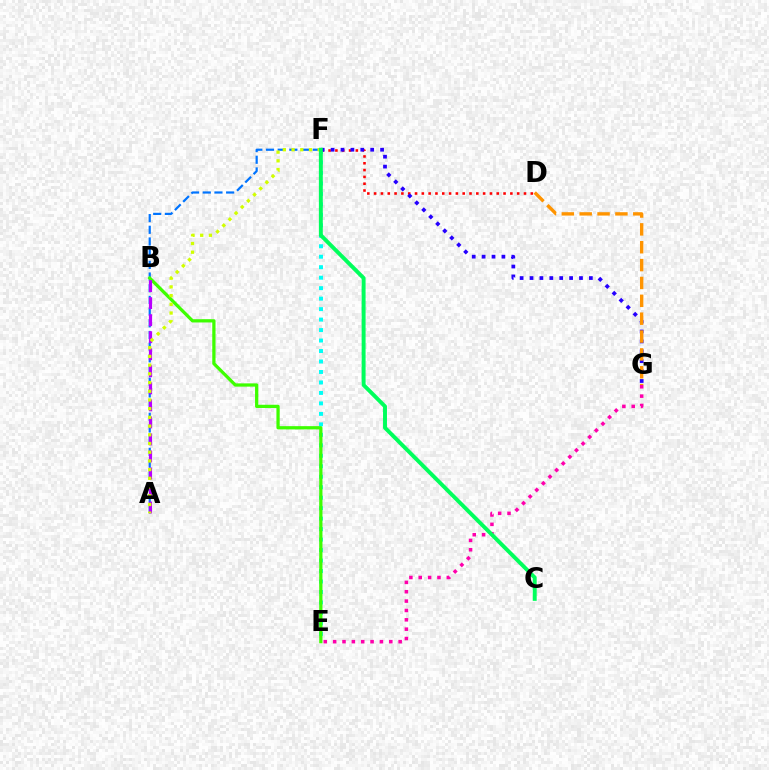{('D', 'F'): [{'color': '#ff0000', 'line_style': 'dotted', 'thickness': 1.85}], ('E', 'F'): [{'color': '#00fff6', 'line_style': 'dotted', 'thickness': 2.85}], ('A', 'F'): [{'color': '#0074ff', 'line_style': 'dashed', 'thickness': 1.59}, {'color': '#d1ff00', 'line_style': 'dotted', 'thickness': 2.37}], ('B', 'E'): [{'color': '#3dff00', 'line_style': 'solid', 'thickness': 2.34}], ('F', 'G'): [{'color': '#2500ff', 'line_style': 'dotted', 'thickness': 2.69}], ('A', 'B'): [{'color': '#b900ff', 'line_style': 'dashed', 'thickness': 2.31}], ('D', 'G'): [{'color': '#ff9400', 'line_style': 'dashed', 'thickness': 2.43}], ('E', 'G'): [{'color': '#ff00ac', 'line_style': 'dotted', 'thickness': 2.54}], ('C', 'F'): [{'color': '#00ff5c', 'line_style': 'solid', 'thickness': 2.83}]}